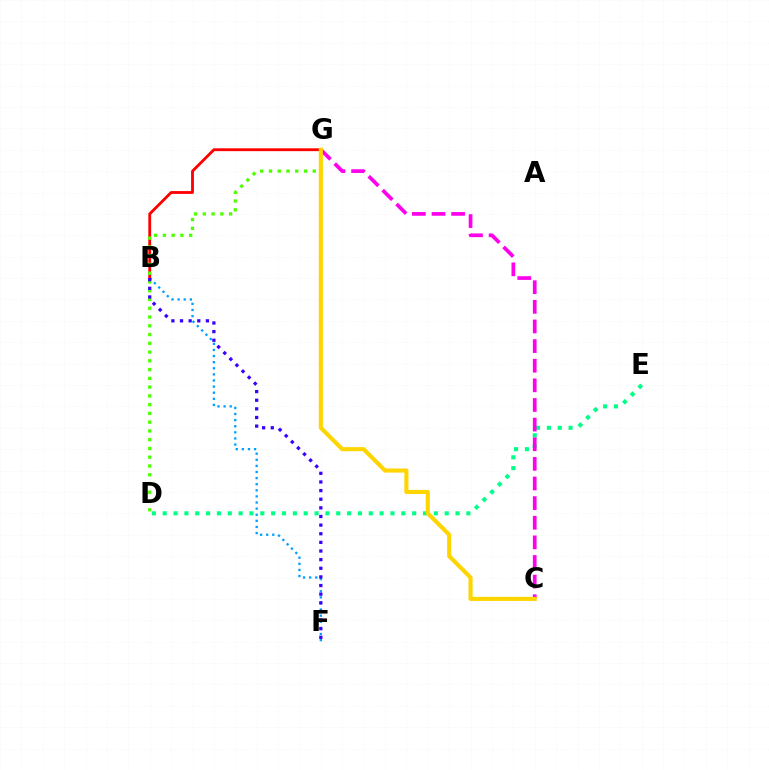{('B', 'F'): [{'color': '#009eff', 'line_style': 'dotted', 'thickness': 1.66}, {'color': '#3700ff', 'line_style': 'dotted', 'thickness': 2.35}], ('D', 'E'): [{'color': '#00ff86', 'line_style': 'dotted', 'thickness': 2.95}], ('B', 'G'): [{'color': '#ff0000', 'line_style': 'solid', 'thickness': 2.04}], ('D', 'G'): [{'color': '#4fff00', 'line_style': 'dotted', 'thickness': 2.38}], ('C', 'G'): [{'color': '#ff00ed', 'line_style': 'dashed', 'thickness': 2.67}, {'color': '#ffd500', 'line_style': 'solid', 'thickness': 2.96}]}